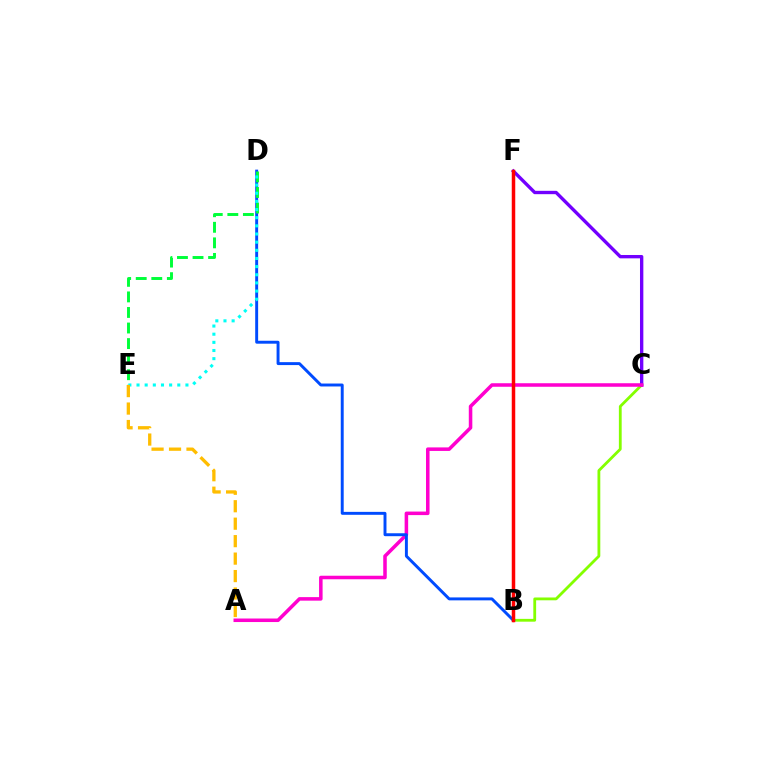{('B', 'C'): [{'color': '#84ff00', 'line_style': 'solid', 'thickness': 2.02}], ('C', 'F'): [{'color': '#7200ff', 'line_style': 'solid', 'thickness': 2.42}], ('A', 'C'): [{'color': '#ff00cf', 'line_style': 'solid', 'thickness': 2.54}], ('B', 'D'): [{'color': '#004bff', 'line_style': 'solid', 'thickness': 2.11}], ('D', 'E'): [{'color': '#00ff39', 'line_style': 'dashed', 'thickness': 2.11}, {'color': '#00fff6', 'line_style': 'dotted', 'thickness': 2.22}], ('B', 'F'): [{'color': '#ff0000', 'line_style': 'solid', 'thickness': 2.51}], ('A', 'E'): [{'color': '#ffbd00', 'line_style': 'dashed', 'thickness': 2.37}]}